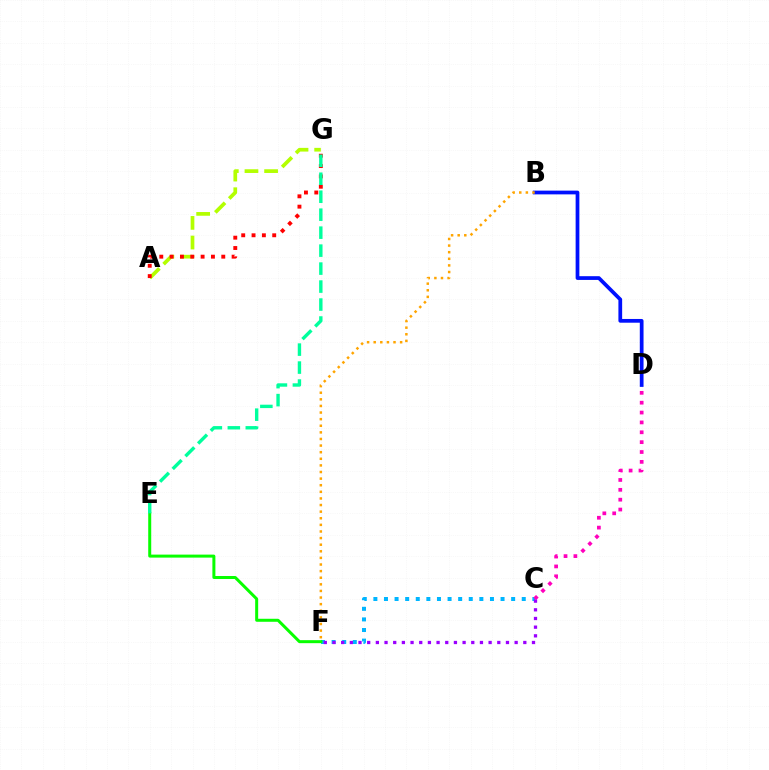{('C', 'F'): [{'color': '#00b5ff', 'line_style': 'dotted', 'thickness': 2.88}, {'color': '#9b00ff', 'line_style': 'dotted', 'thickness': 2.36}], ('E', 'F'): [{'color': '#08ff00', 'line_style': 'solid', 'thickness': 2.16}], ('A', 'G'): [{'color': '#b3ff00', 'line_style': 'dashed', 'thickness': 2.67}, {'color': '#ff0000', 'line_style': 'dotted', 'thickness': 2.81}], ('C', 'D'): [{'color': '#ff00bd', 'line_style': 'dotted', 'thickness': 2.68}], ('B', 'D'): [{'color': '#0010ff', 'line_style': 'solid', 'thickness': 2.69}], ('E', 'G'): [{'color': '#00ff9d', 'line_style': 'dashed', 'thickness': 2.44}], ('B', 'F'): [{'color': '#ffa500', 'line_style': 'dotted', 'thickness': 1.8}]}